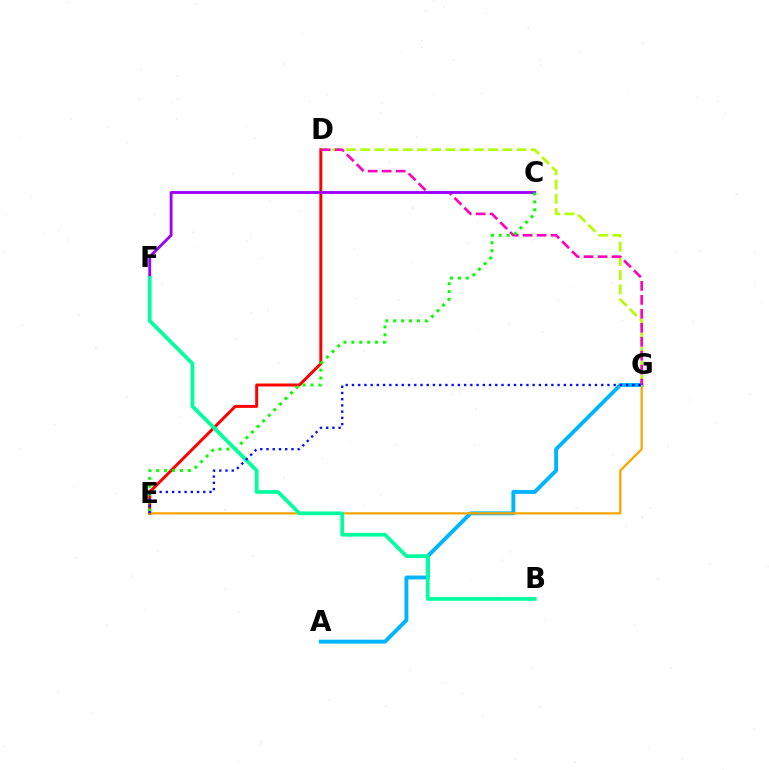{('D', 'E'): [{'color': '#ff0000', 'line_style': 'solid', 'thickness': 2.13}], ('D', 'G'): [{'color': '#b3ff00', 'line_style': 'dashed', 'thickness': 1.93}, {'color': '#ff00bd', 'line_style': 'dashed', 'thickness': 1.9}], ('A', 'G'): [{'color': '#00b5ff', 'line_style': 'solid', 'thickness': 2.81}], ('E', 'G'): [{'color': '#ffa500', 'line_style': 'solid', 'thickness': 1.62}, {'color': '#0010ff', 'line_style': 'dotted', 'thickness': 1.69}], ('C', 'F'): [{'color': '#9b00ff', 'line_style': 'solid', 'thickness': 2.05}], ('C', 'E'): [{'color': '#08ff00', 'line_style': 'dotted', 'thickness': 2.15}], ('B', 'F'): [{'color': '#00ff9d', 'line_style': 'solid', 'thickness': 2.69}]}